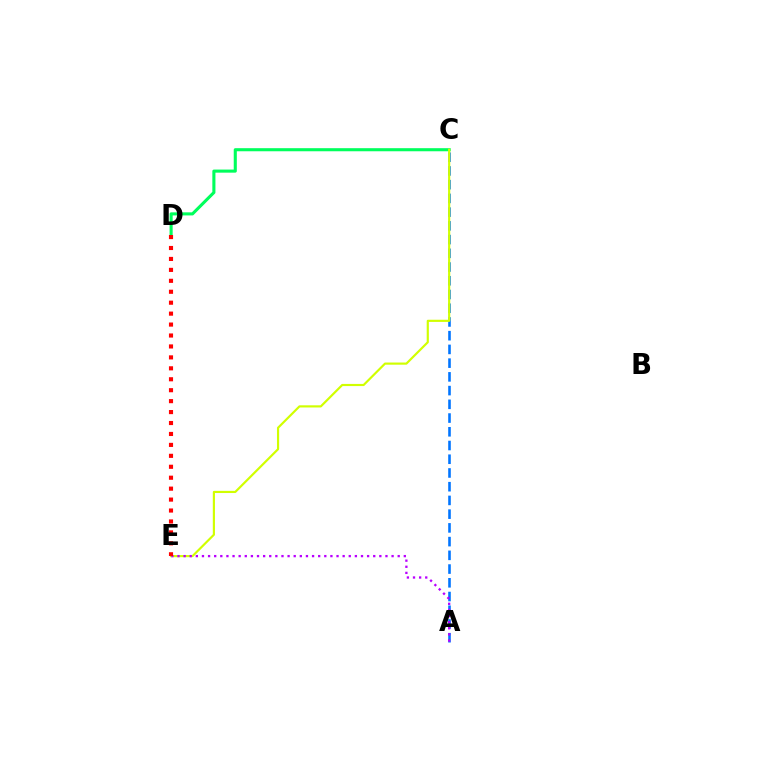{('C', 'D'): [{'color': '#00ff5c', 'line_style': 'solid', 'thickness': 2.22}], ('A', 'C'): [{'color': '#0074ff', 'line_style': 'dashed', 'thickness': 1.86}], ('C', 'E'): [{'color': '#d1ff00', 'line_style': 'solid', 'thickness': 1.56}], ('A', 'E'): [{'color': '#b900ff', 'line_style': 'dotted', 'thickness': 1.66}], ('D', 'E'): [{'color': '#ff0000', 'line_style': 'dotted', 'thickness': 2.97}]}